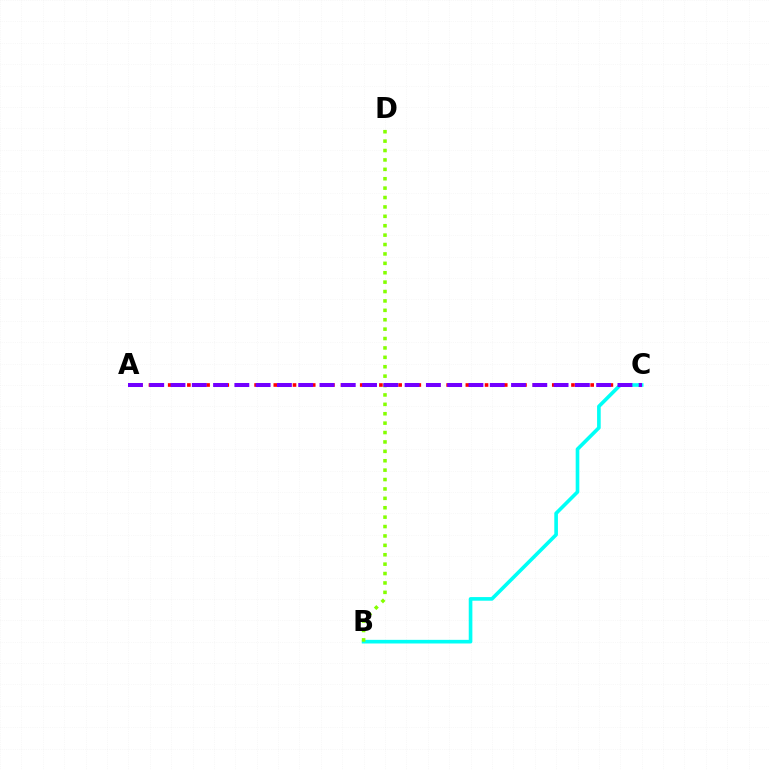{('A', 'C'): [{'color': '#ff0000', 'line_style': 'dotted', 'thickness': 2.61}, {'color': '#7200ff', 'line_style': 'dashed', 'thickness': 2.89}], ('B', 'C'): [{'color': '#00fff6', 'line_style': 'solid', 'thickness': 2.61}], ('B', 'D'): [{'color': '#84ff00', 'line_style': 'dotted', 'thickness': 2.55}]}